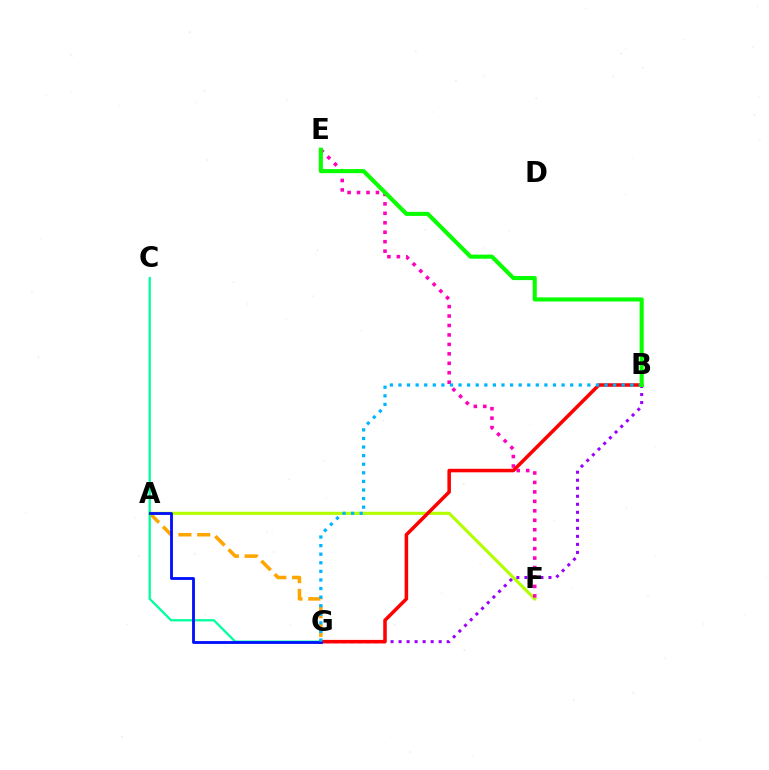{('A', 'G'): [{'color': '#ffa500', 'line_style': 'dashed', 'thickness': 2.55}, {'color': '#0010ff', 'line_style': 'solid', 'thickness': 2.04}], ('A', 'F'): [{'color': '#b3ff00', 'line_style': 'solid', 'thickness': 2.25}], ('B', 'G'): [{'color': '#9b00ff', 'line_style': 'dotted', 'thickness': 2.18}, {'color': '#ff0000', 'line_style': 'solid', 'thickness': 2.54}, {'color': '#00b5ff', 'line_style': 'dotted', 'thickness': 2.33}], ('E', 'F'): [{'color': '#ff00bd', 'line_style': 'dotted', 'thickness': 2.57}], ('C', 'G'): [{'color': '#00ff9d', 'line_style': 'solid', 'thickness': 1.65}], ('B', 'E'): [{'color': '#08ff00', 'line_style': 'solid', 'thickness': 2.95}]}